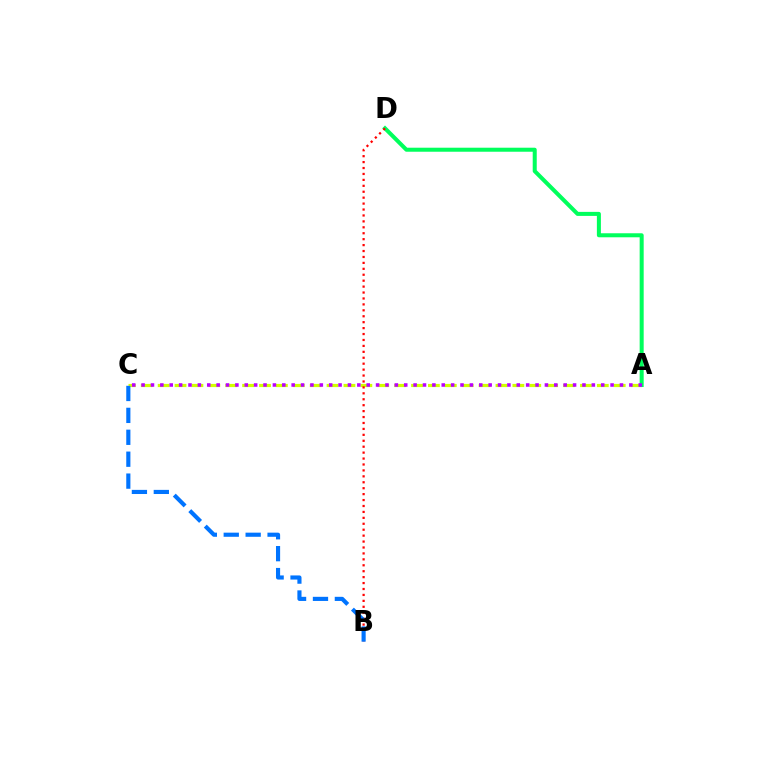{('A', 'C'): [{'color': '#d1ff00', 'line_style': 'dashed', 'thickness': 2.29}, {'color': '#b900ff', 'line_style': 'dotted', 'thickness': 2.55}], ('A', 'D'): [{'color': '#00ff5c', 'line_style': 'solid', 'thickness': 2.9}], ('B', 'D'): [{'color': '#ff0000', 'line_style': 'dotted', 'thickness': 1.61}], ('B', 'C'): [{'color': '#0074ff', 'line_style': 'dashed', 'thickness': 2.98}]}